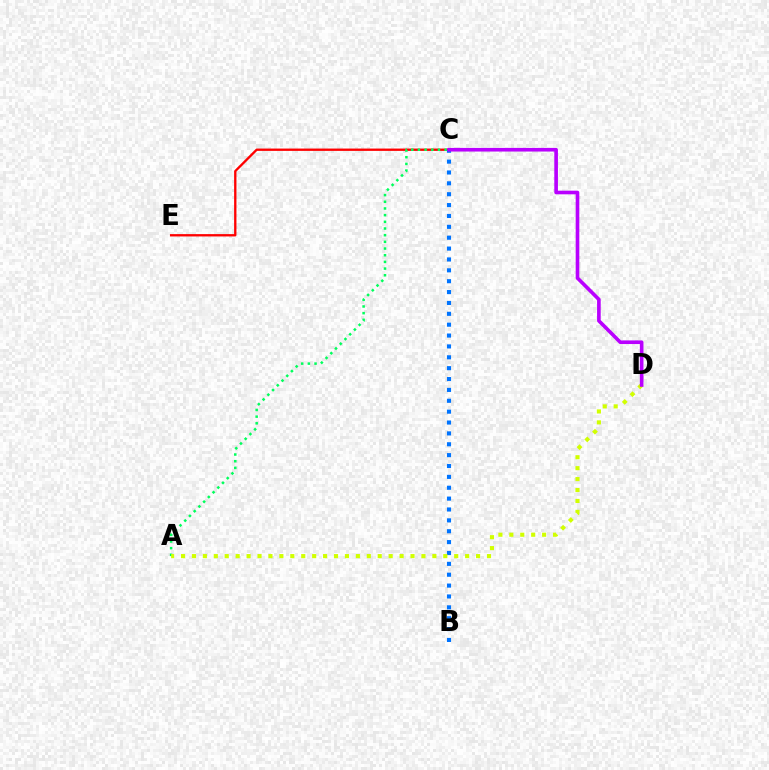{('C', 'E'): [{'color': '#ff0000', 'line_style': 'solid', 'thickness': 1.68}], ('A', 'C'): [{'color': '#00ff5c', 'line_style': 'dotted', 'thickness': 1.81}], ('B', 'C'): [{'color': '#0074ff', 'line_style': 'dotted', 'thickness': 2.95}], ('A', 'D'): [{'color': '#d1ff00', 'line_style': 'dotted', 'thickness': 2.97}], ('C', 'D'): [{'color': '#b900ff', 'line_style': 'solid', 'thickness': 2.62}]}